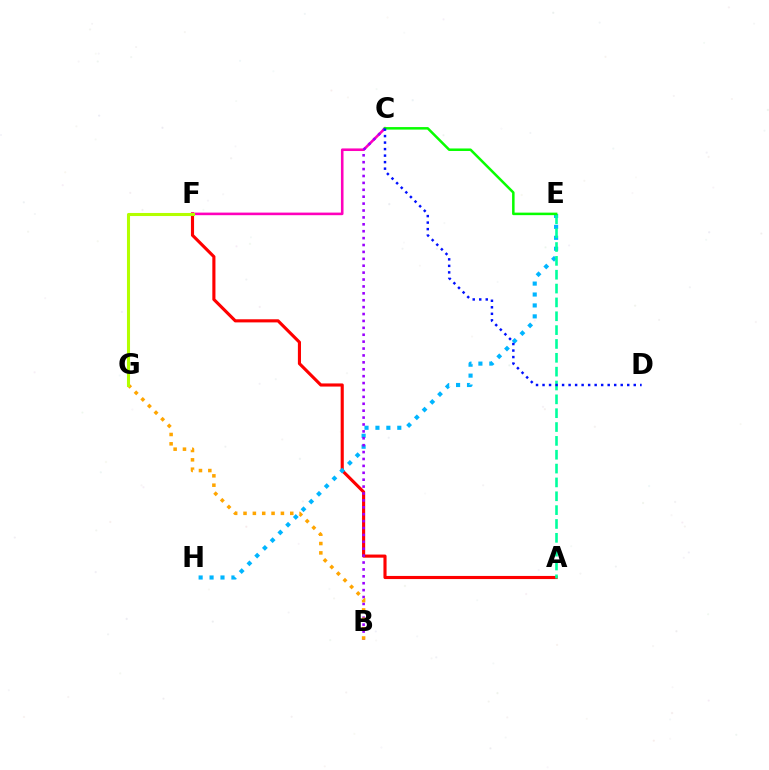{('A', 'F'): [{'color': '#ff0000', 'line_style': 'solid', 'thickness': 2.25}], ('C', 'F'): [{'color': '#ff00bd', 'line_style': 'solid', 'thickness': 1.86}], ('E', 'H'): [{'color': '#00b5ff', 'line_style': 'dotted', 'thickness': 2.97}], ('B', 'C'): [{'color': '#9b00ff', 'line_style': 'dotted', 'thickness': 1.88}], ('A', 'E'): [{'color': '#00ff9d', 'line_style': 'dashed', 'thickness': 1.88}], ('C', 'E'): [{'color': '#08ff00', 'line_style': 'solid', 'thickness': 1.81}], ('C', 'D'): [{'color': '#0010ff', 'line_style': 'dotted', 'thickness': 1.77}], ('B', 'G'): [{'color': '#ffa500', 'line_style': 'dotted', 'thickness': 2.54}], ('F', 'G'): [{'color': '#b3ff00', 'line_style': 'solid', 'thickness': 2.21}]}